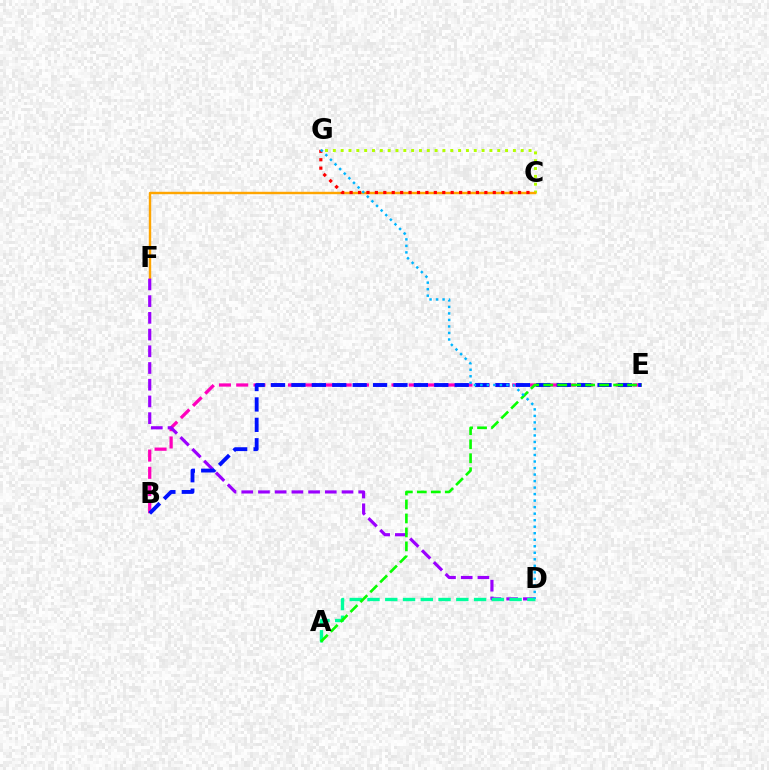{('C', 'G'): [{'color': '#b3ff00', 'line_style': 'dotted', 'thickness': 2.13}, {'color': '#ff0000', 'line_style': 'dotted', 'thickness': 2.29}], ('C', 'F'): [{'color': '#ffa500', 'line_style': 'solid', 'thickness': 1.74}], ('B', 'E'): [{'color': '#ff00bd', 'line_style': 'dashed', 'thickness': 2.34}, {'color': '#0010ff', 'line_style': 'dashed', 'thickness': 2.77}], ('D', 'F'): [{'color': '#9b00ff', 'line_style': 'dashed', 'thickness': 2.27}], ('A', 'D'): [{'color': '#00ff9d', 'line_style': 'dashed', 'thickness': 2.41}], ('A', 'E'): [{'color': '#08ff00', 'line_style': 'dashed', 'thickness': 1.9}], ('D', 'G'): [{'color': '#00b5ff', 'line_style': 'dotted', 'thickness': 1.77}]}